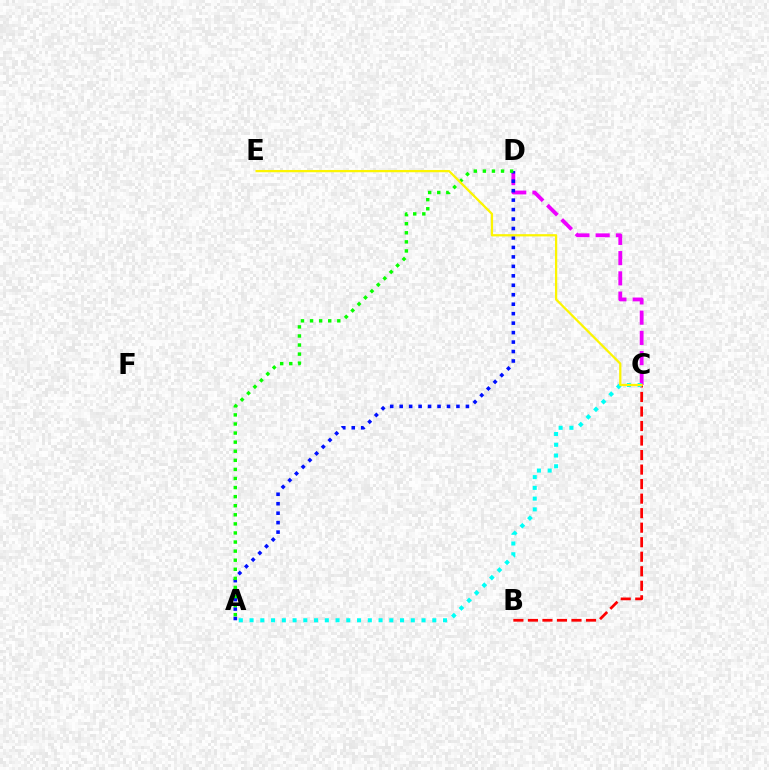{('C', 'D'): [{'color': '#ee00ff', 'line_style': 'dashed', 'thickness': 2.75}], ('B', 'C'): [{'color': '#ff0000', 'line_style': 'dashed', 'thickness': 1.97}], ('A', 'D'): [{'color': '#0010ff', 'line_style': 'dotted', 'thickness': 2.57}, {'color': '#08ff00', 'line_style': 'dotted', 'thickness': 2.47}], ('A', 'C'): [{'color': '#00fff6', 'line_style': 'dotted', 'thickness': 2.92}], ('C', 'E'): [{'color': '#fcf500', 'line_style': 'solid', 'thickness': 1.63}]}